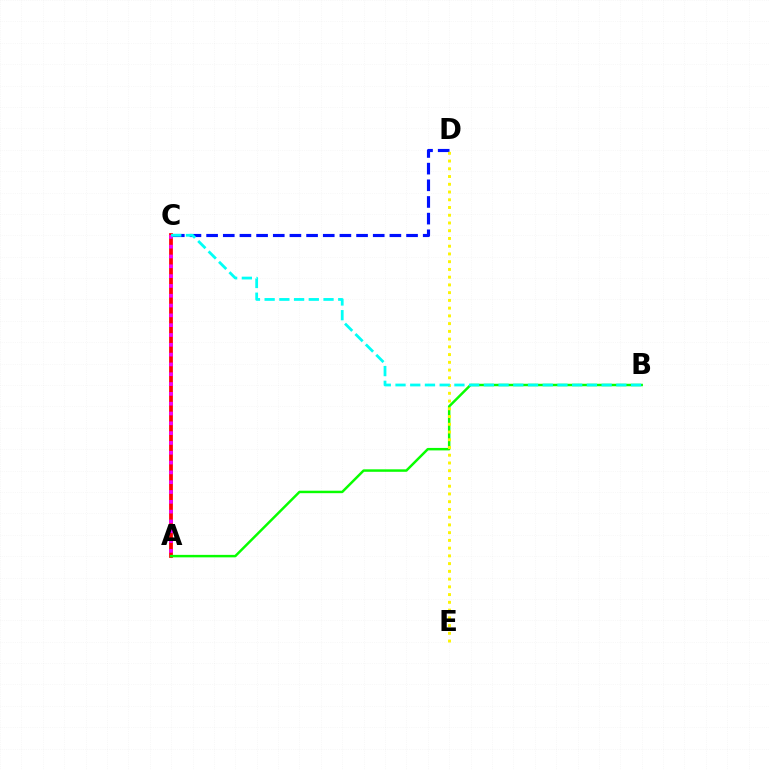{('C', 'D'): [{'color': '#0010ff', 'line_style': 'dashed', 'thickness': 2.26}], ('A', 'C'): [{'color': '#ff0000', 'line_style': 'solid', 'thickness': 2.71}, {'color': '#ee00ff', 'line_style': 'dotted', 'thickness': 2.67}], ('A', 'B'): [{'color': '#08ff00', 'line_style': 'solid', 'thickness': 1.78}], ('D', 'E'): [{'color': '#fcf500', 'line_style': 'dotted', 'thickness': 2.1}], ('B', 'C'): [{'color': '#00fff6', 'line_style': 'dashed', 'thickness': 2.0}]}